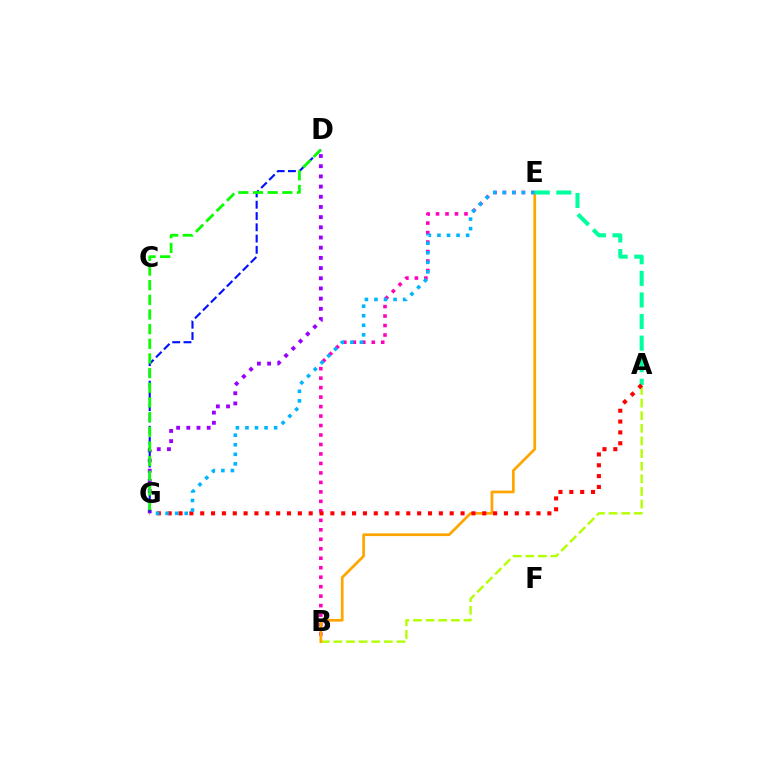{('B', 'E'): [{'color': '#ff00bd', 'line_style': 'dotted', 'thickness': 2.58}, {'color': '#ffa500', 'line_style': 'solid', 'thickness': 1.96}], ('A', 'B'): [{'color': '#b3ff00', 'line_style': 'dashed', 'thickness': 1.71}], ('D', 'G'): [{'color': '#9b00ff', 'line_style': 'dotted', 'thickness': 2.77}, {'color': '#0010ff', 'line_style': 'dashed', 'thickness': 1.53}, {'color': '#08ff00', 'line_style': 'dashed', 'thickness': 1.99}], ('A', 'E'): [{'color': '#00ff9d', 'line_style': 'dashed', 'thickness': 2.93}], ('A', 'G'): [{'color': '#ff0000', 'line_style': 'dotted', 'thickness': 2.95}], ('E', 'G'): [{'color': '#00b5ff', 'line_style': 'dotted', 'thickness': 2.6}]}